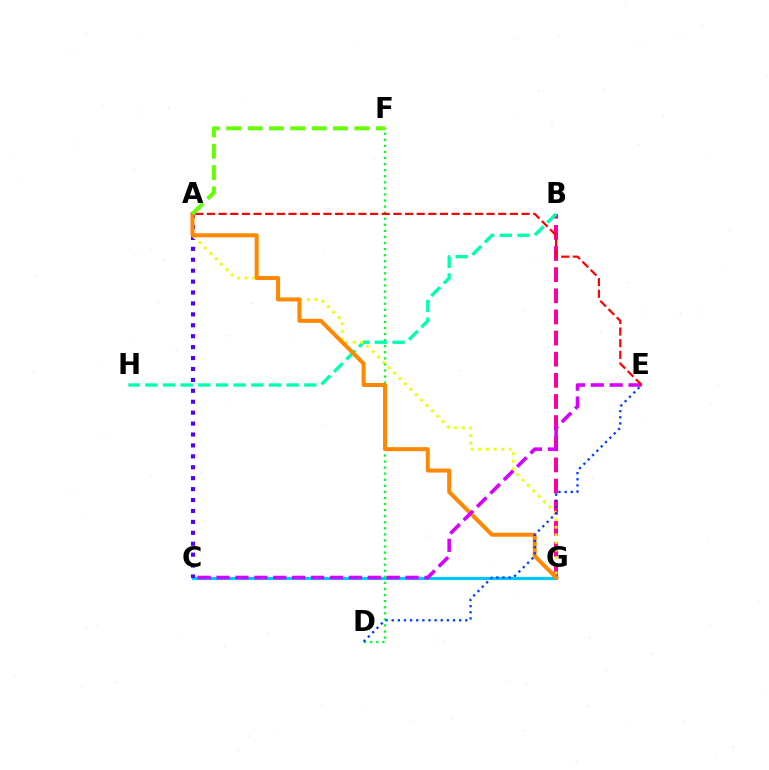{('C', 'G'): [{'color': '#00c7ff', 'line_style': 'solid', 'thickness': 2.26}], ('B', 'G'): [{'color': '#ff00a0', 'line_style': 'dashed', 'thickness': 2.87}], ('D', 'F'): [{'color': '#00ff27', 'line_style': 'dotted', 'thickness': 1.65}], ('A', 'C'): [{'color': '#4f00ff', 'line_style': 'dotted', 'thickness': 2.97}], ('B', 'H'): [{'color': '#00ffaf', 'line_style': 'dashed', 'thickness': 2.4}], ('A', 'G'): [{'color': '#eeff00', 'line_style': 'dotted', 'thickness': 2.07}, {'color': '#ff8800', 'line_style': 'solid', 'thickness': 2.88}], ('D', 'E'): [{'color': '#003fff', 'line_style': 'dotted', 'thickness': 1.67}], ('C', 'E'): [{'color': '#d600ff', 'line_style': 'dashed', 'thickness': 2.57}], ('A', 'E'): [{'color': '#ff0000', 'line_style': 'dashed', 'thickness': 1.58}], ('A', 'F'): [{'color': '#66ff00', 'line_style': 'dashed', 'thickness': 2.9}]}